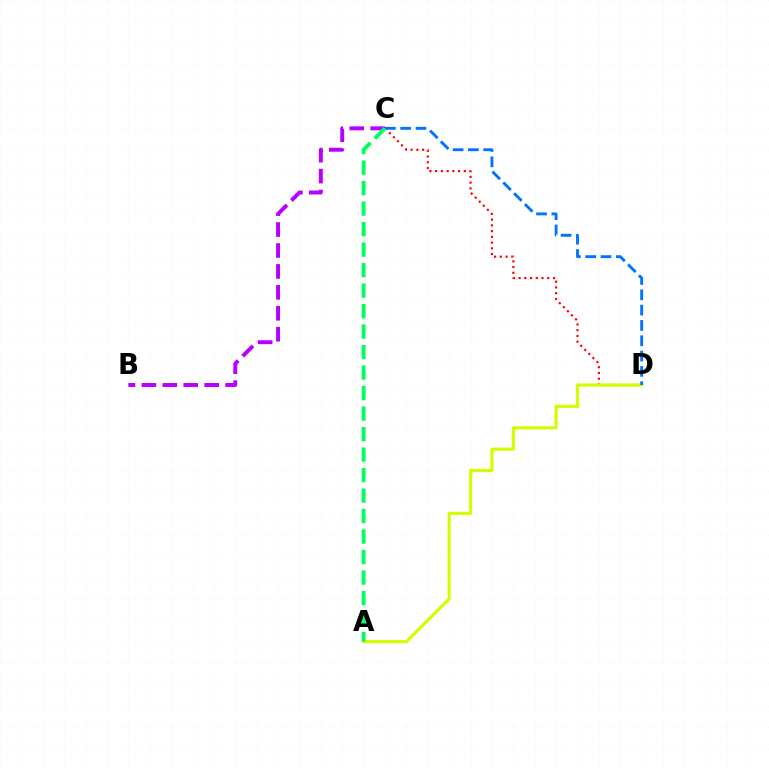{('C', 'D'): [{'color': '#ff0000', 'line_style': 'dotted', 'thickness': 1.56}, {'color': '#0074ff', 'line_style': 'dashed', 'thickness': 2.08}], ('B', 'C'): [{'color': '#b900ff', 'line_style': 'dashed', 'thickness': 2.84}], ('A', 'D'): [{'color': '#d1ff00', 'line_style': 'solid', 'thickness': 2.27}], ('A', 'C'): [{'color': '#00ff5c', 'line_style': 'dashed', 'thickness': 2.78}]}